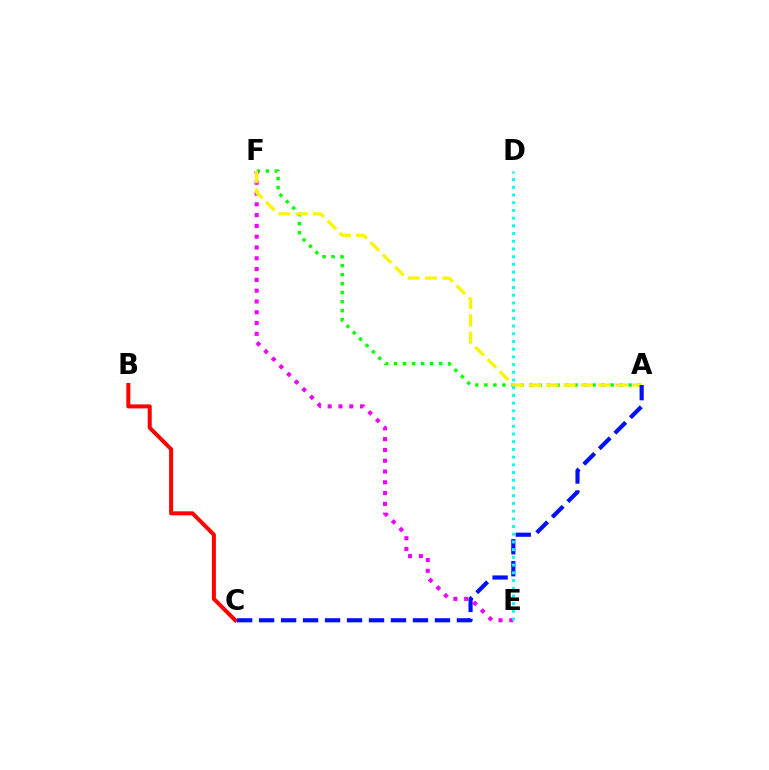{('A', 'F'): [{'color': '#08ff00', 'line_style': 'dotted', 'thickness': 2.45}, {'color': '#fcf500', 'line_style': 'dashed', 'thickness': 2.35}], ('B', 'C'): [{'color': '#ff0000', 'line_style': 'solid', 'thickness': 2.88}], ('E', 'F'): [{'color': '#ee00ff', 'line_style': 'dotted', 'thickness': 2.93}], ('A', 'C'): [{'color': '#0010ff', 'line_style': 'dashed', 'thickness': 2.99}], ('D', 'E'): [{'color': '#00fff6', 'line_style': 'dotted', 'thickness': 2.09}]}